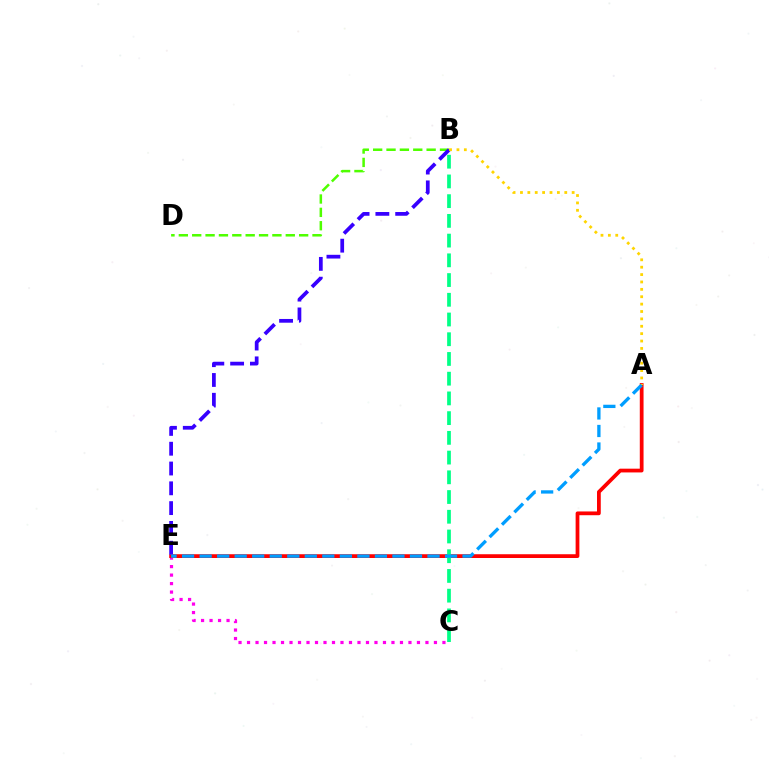{('C', 'E'): [{'color': '#ff00ed', 'line_style': 'dotted', 'thickness': 2.31}], ('A', 'E'): [{'color': '#ff0000', 'line_style': 'solid', 'thickness': 2.71}, {'color': '#009eff', 'line_style': 'dashed', 'thickness': 2.38}], ('B', 'D'): [{'color': '#4fff00', 'line_style': 'dashed', 'thickness': 1.82}], ('B', 'E'): [{'color': '#3700ff', 'line_style': 'dashed', 'thickness': 2.69}], ('A', 'B'): [{'color': '#ffd500', 'line_style': 'dotted', 'thickness': 2.01}], ('B', 'C'): [{'color': '#00ff86', 'line_style': 'dashed', 'thickness': 2.68}]}